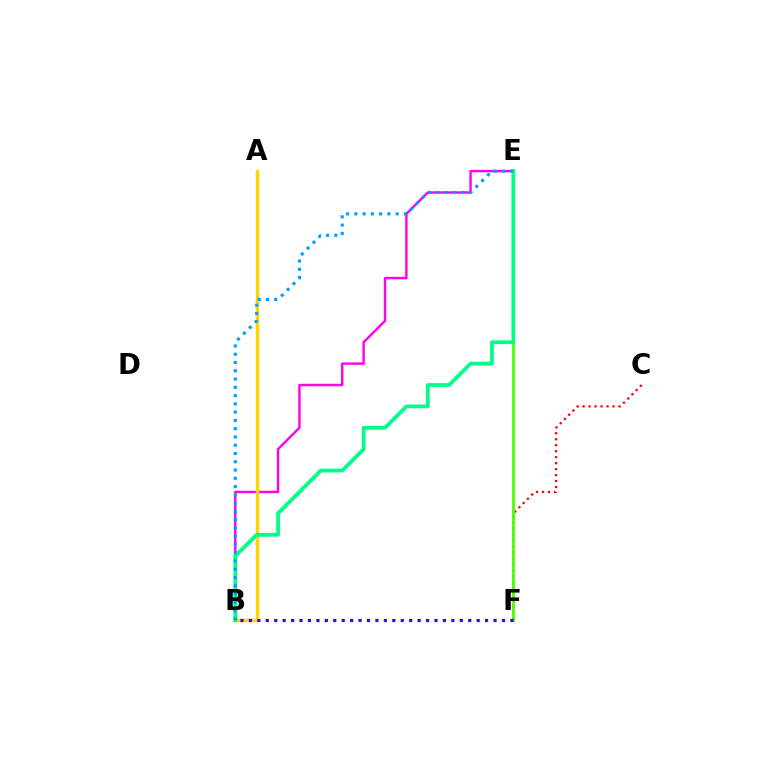{('B', 'E'): [{'color': '#ff00ed', 'line_style': 'solid', 'thickness': 1.74}, {'color': '#00ff86', 'line_style': 'solid', 'thickness': 2.72}, {'color': '#009eff', 'line_style': 'dotted', 'thickness': 2.25}], ('C', 'F'): [{'color': '#ff0000', 'line_style': 'dotted', 'thickness': 1.62}], ('E', 'F'): [{'color': '#4fff00', 'line_style': 'solid', 'thickness': 2.05}], ('A', 'B'): [{'color': '#ffd500', 'line_style': 'solid', 'thickness': 2.47}], ('B', 'F'): [{'color': '#3700ff', 'line_style': 'dotted', 'thickness': 2.29}]}